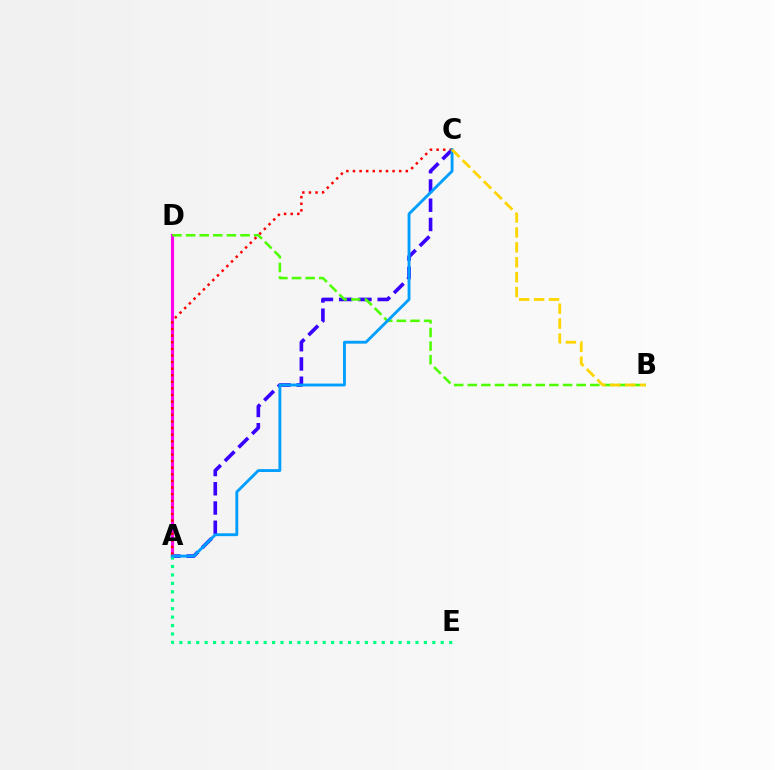{('A', 'C'): [{'color': '#3700ff', 'line_style': 'dashed', 'thickness': 2.61}, {'color': '#ff0000', 'line_style': 'dotted', 'thickness': 1.79}, {'color': '#009eff', 'line_style': 'solid', 'thickness': 2.06}], ('A', 'D'): [{'color': '#ff00ed', 'line_style': 'solid', 'thickness': 2.25}], ('B', 'D'): [{'color': '#4fff00', 'line_style': 'dashed', 'thickness': 1.85}], ('A', 'E'): [{'color': '#00ff86', 'line_style': 'dotted', 'thickness': 2.29}], ('B', 'C'): [{'color': '#ffd500', 'line_style': 'dashed', 'thickness': 2.03}]}